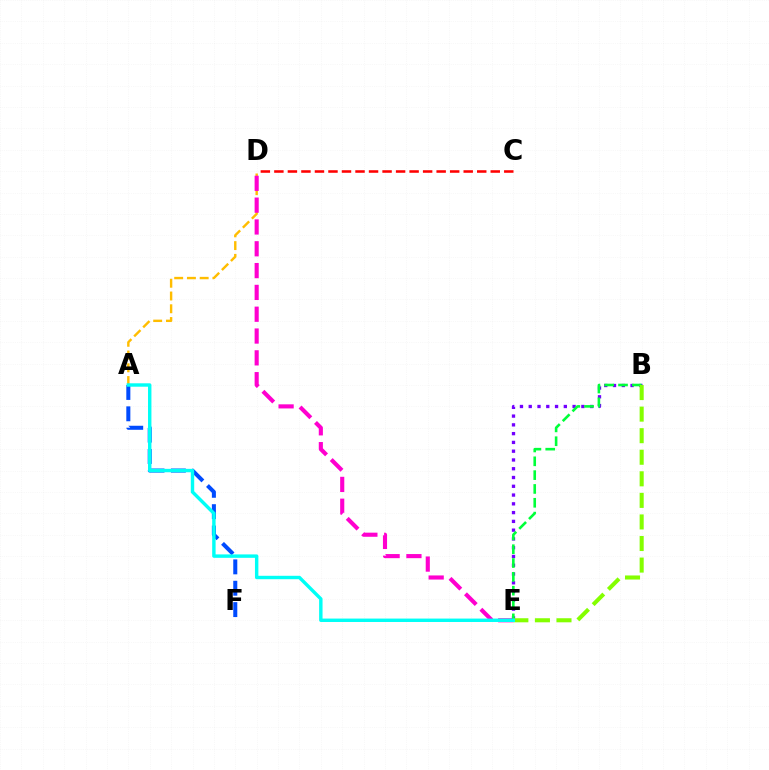{('A', 'D'): [{'color': '#ffbd00', 'line_style': 'dashed', 'thickness': 1.73}], ('A', 'F'): [{'color': '#004bff', 'line_style': 'dashed', 'thickness': 2.9}], ('D', 'E'): [{'color': '#ff00cf', 'line_style': 'dashed', 'thickness': 2.96}], ('B', 'E'): [{'color': '#7200ff', 'line_style': 'dotted', 'thickness': 2.38}, {'color': '#00ff39', 'line_style': 'dashed', 'thickness': 1.88}, {'color': '#84ff00', 'line_style': 'dashed', 'thickness': 2.93}], ('C', 'D'): [{'color': '#ff0000', 'line_style': 'dashed', 'thickness': 1.84}], ('A', 'E'): [{'color': '#00fff6', 'line_style': 'solid', 'thickness': 2.46}]}